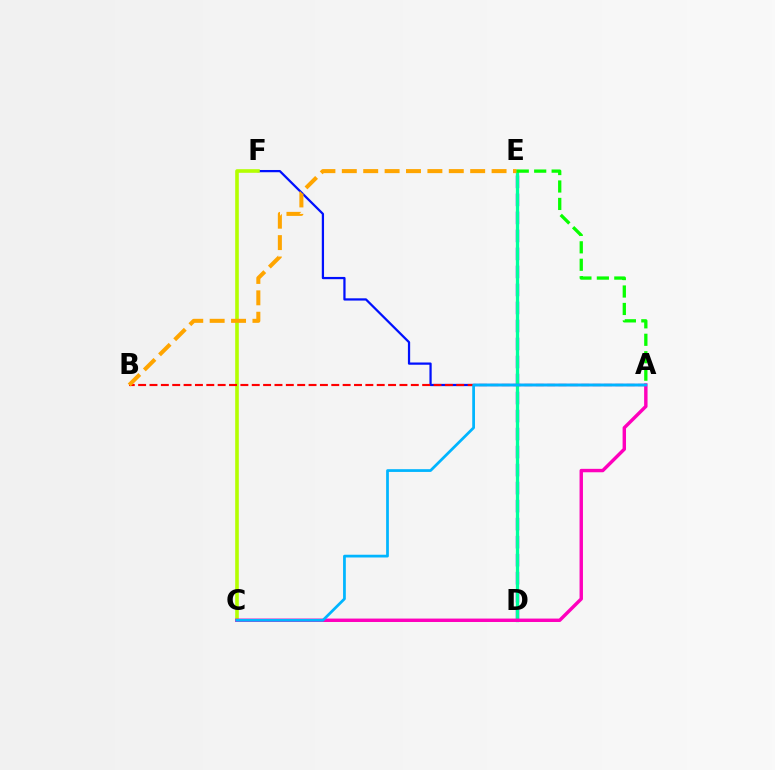{('D', 'E'): [{'color': '#9b00ff', 'line_style': 'dashed', 'thickness': 2.45}, {'color': '#00ff9d', 'line_style': 'solid', 'thickness': 2.37}], ('A', 'F'): [{'color': '#0010ff', 'line_style': 'solid', 'thickness': 1.62}], ('C', 'F'): [{'color': '#b3ff00', 'line_style': 'solid', 'thickness': 2.6}], ('A', 'B'): [{'color': '#ff0000', 'line_style': 'dashed', 'thickness': 1.54}], ('B', 'E'): [{'color': '#ffa500', 'line_style': 'dashed', 'thickness': 2.91}], ('A', 'C'): [{'color': '#ff00bd', 'line_style': 'solid', 'thickness': 2.47}, {'color': '#00b5ff', 'line_style': 'solid', 'thickness': 1.98}], ('A', 'E'): [{'color': '#08ff00', 'line_style': 'dashed', 'thickness': 2.37}]}